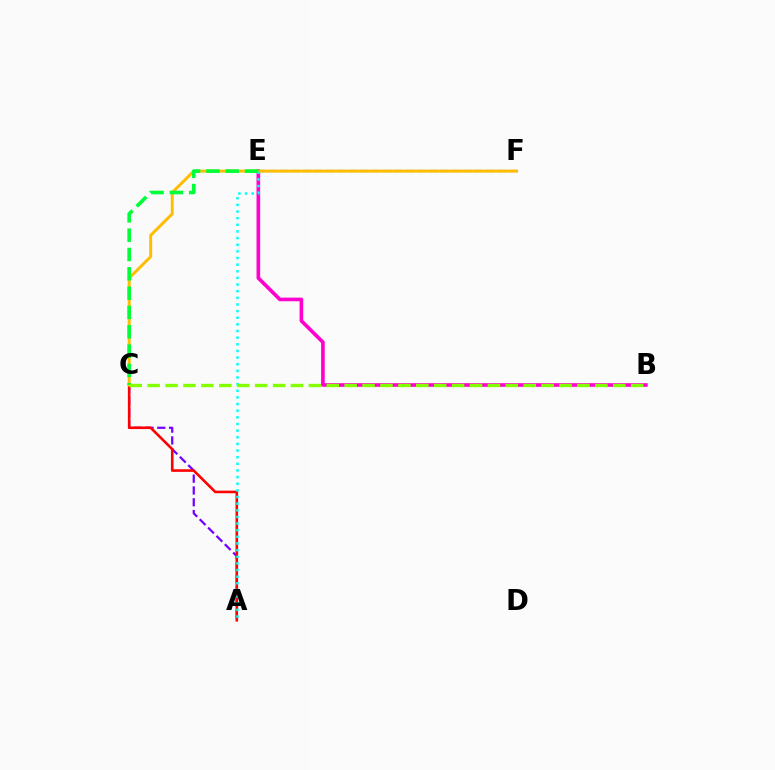{('A', 'C'): [{'color': '#7200ff', 'line_style': 'dashed', 'thickness': 1.6}, {'color': '#ff0000', 'line_style': 'solid', 'thickness': 1.86}], ('B', 'E'): [{'color': '#ff00cf', 'line_style': 'solid', 'thickness': 2.62}], ('E', 'F'): [{'color': '#004bff', 'line_style': 'dashed', 'thickness': 1.55}], ('C', 'F'): [{'color': '#ffbd00', 'line_style': 'solid', 'thickness': 2.12}], ('A', 'E'): [{'color': '#00fff6', 'line_style': 'dotted', 'thickness': 1.8}], ('C', 'E'): [{'color': '#00ff39', 'line_style': 'dashed', 'thickness': 2.63}], ('B', 'C'): [{'color': '#84ff00', 'line_style': 'dashed', 'thickness': 2.43}]}